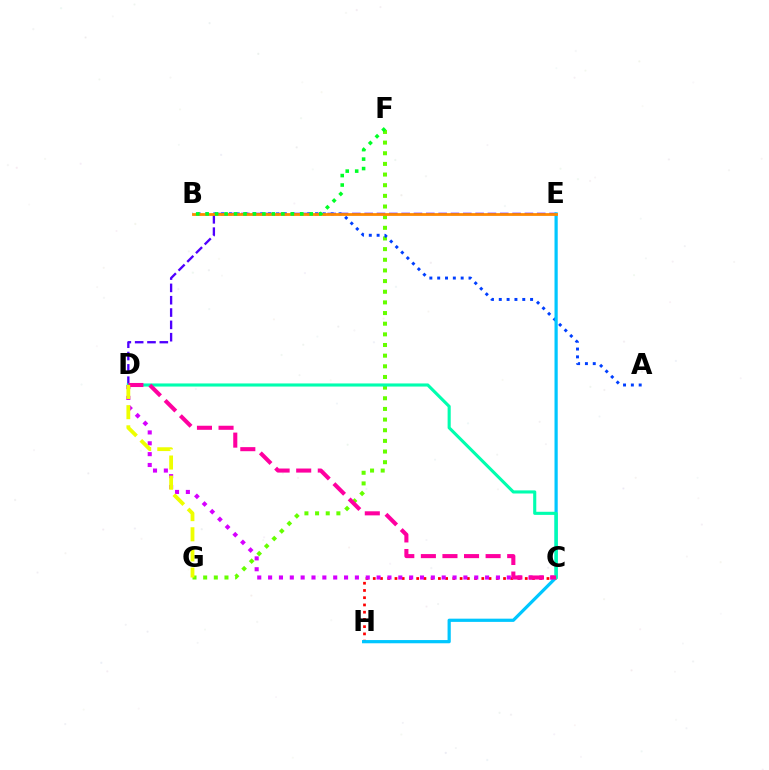{('D', 'E'): [{'color': '#4f00ff', 'line_style': 'dashed', 'thickness': 1.67}], ('F', 'G'): [{'color': '#66ff00', 'line_style': 'dotted', 'thickness': 2.89}], ('C', 'H'): [{'color': '#ff0000', 'line_style': 'dotted', 'thickness': 1.97}], ('A', 'B'): [{'color': '#003fff', 'line_style': 'dotted', 'thickness': 2.13}], ('C', 'D'): [{'color': '#d600ff', 'line_style': 'dotted', 'thickness': 2.95}, {'color': '#00ffaf', 'line_style': 'solid', 'thickness': 2.24}, {'color': '#ff00a0', 'line_style': 'dashed', 'thickness': 2.93}], ('E', 'H'): [{'color': '#00c7ff', 'line_style': 'solid', 'thickness': 2.32}], ('B', 'E'): [{'color': '#ff8800', 'line_style': 'solid', 'thickness': 2.0}], ('B', 'F'): [{'color': '#00ff27', 'line_style': 'dotted', 'thickness': 2.57}], ('D', 'G'): [{'color': '#eeff00', 'line_style': 'dashed', 'thickness': 2.74}]}